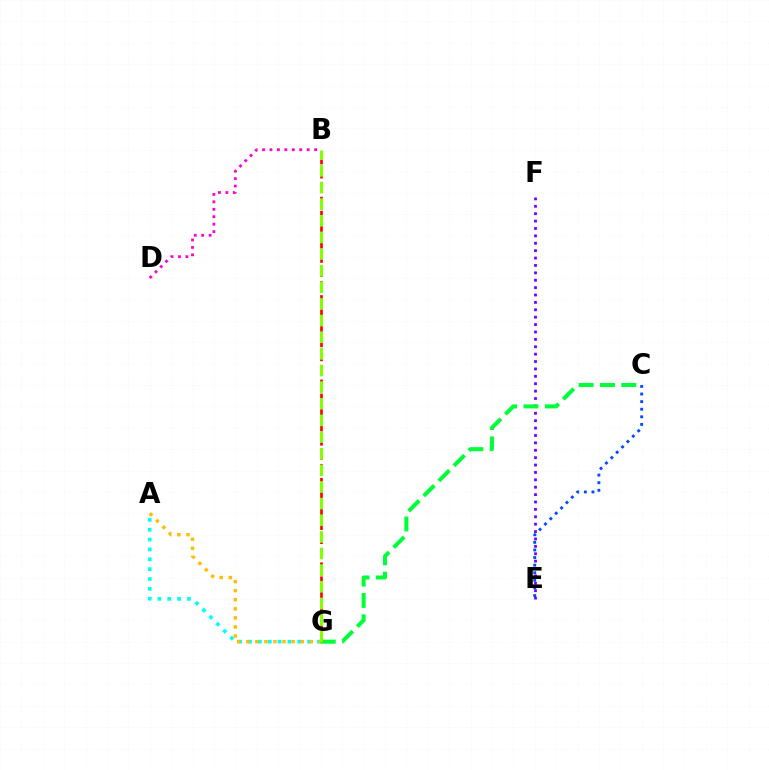{('B', 'D'): [{'color': '#ff00cf', 'line_style': 'dotted', 'thickness': 2.02}], ('A', 'G'): [{'color': '#00fff6', 'line_style': 'dotted', 'thickness': 2.68}, {'color': '#ffbd00', 'line_style': 'dotted', 'thickness': 2.47}], ('E', 'F'): [{'color': '#7200ff', 'line_style': 'dotted', 'thickness': 2.01}], ('C', 'G'): [{'color': '#00ff39', 'line_style': 'dashed', 'thickness': 2.9}], ('C', 'E'): [{'color': '#004bff', 'line_style': 'dotted', 'thickness': 2.06}], ('B', 'G'): [{'color': '#ff0000', 'line_style': 'dashed', 'thickness': 1.91}, {'color': '#84ff00', 'line_style': 'dashed', 'thickness': 2.26}]}